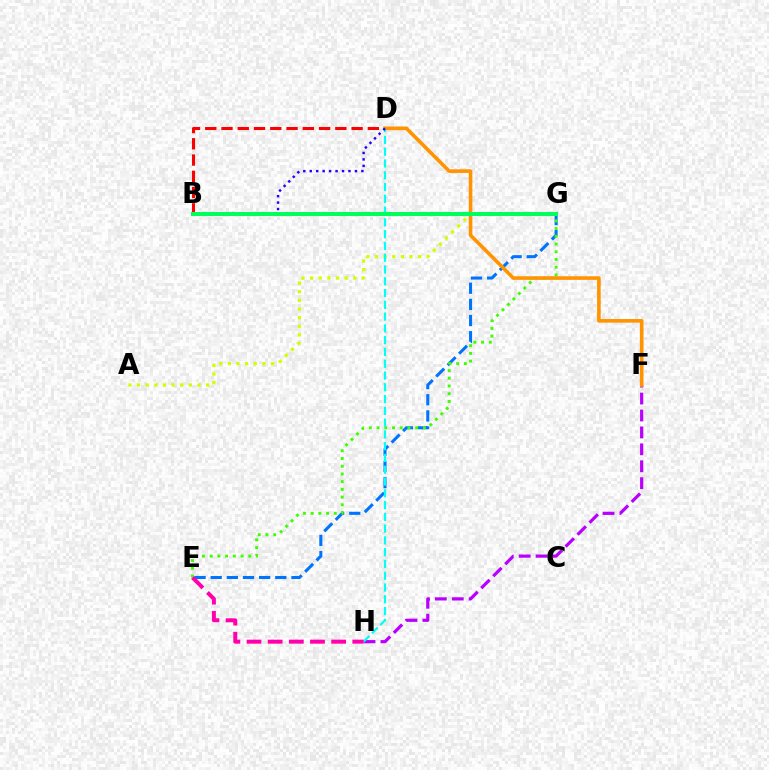{('A', 'G'): [{'color': '#d1ff00', 'line_style': 'dotted', 'thickness': 2.34}], ('E', 'G'): [{'color': '#0074ff', 'line_style': 'dashed', 'thickness': 2.19}, {'color': '#3dff00', 'line_style': 'dotted', 'thickness': 2.1}], ('F', 'H'): [{'color': '#b900ff', 'line_style': 'dashed', 'thickness': 2.3}], ('D', 'H'): [{'color': '#00fff6', 'line_style': 'dashed', 'thickness': 1.6}], ('B', 'D'): [{'color': '#ff0000', 'line_style': 'dashed', 'thickness': 2.21}, {'color': '#2500ff', 'line_style': 'dotted', 'thickness': 1.75}], ('E', 'H'): [{'color': '#ff00ac', 'line_style': 'dashed', 'thickness': 2.87}], ('D', 'F'): [{'color': '#ff9400', 'line_style': 'solid', 'thickness': 2.6}], ('B', 'G'): [{'color': '#00ff5c', 'line_style': 'solid', 'thickness': 2.91}]}